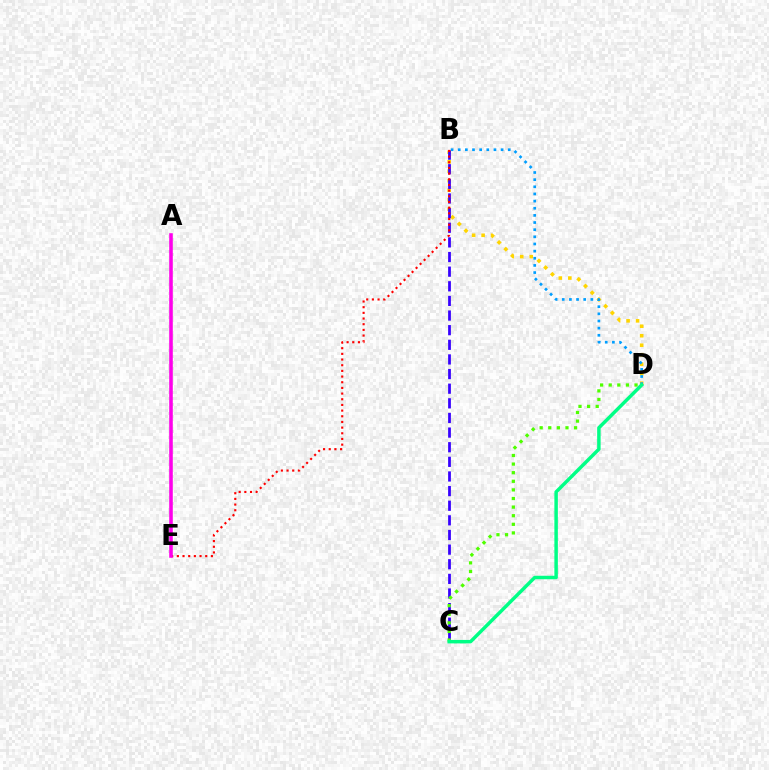{('B', 'D'): [{'color': '#ffd500', 'line_style': 'dotted', 'thickness': 2.58}, {'color': '#009eff', 'line_style': 'dotted', 'thickness': 1.94}], ('B', 'C'): [{'color': '#3700ff', 'line_style': 'dashed', 'thickness': 1.99}], ('B', 'E'): [{'color': '#ff0000', 'line_style': 'dotted', 'thickness': 1.54}], ('C', 'D'): [{'color': '#4fff00', 'line_style': 'dotted', 'thickness': 2.34}, {'color': '#00ff86', 'line_style': 'solid', 'thickness': 2.5}], ('A', 'E'): [{'color': '#ff00ed', 'line_style': 'solid', 'thickness': 2.57}]}